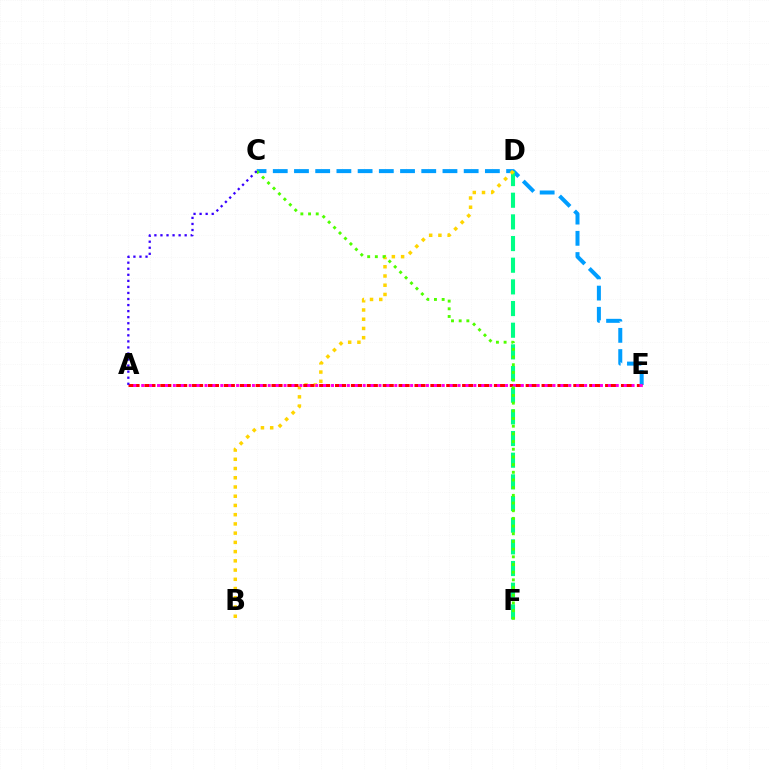{('C', 'E'): [{'color': '#009eff', 'line_style': 'dashed', 'thickness': 2.88}], ('D', 'F'): [{'color': '#00ff86', 'line_style': 'dashed', 'thickness': 2.94}], ('B', 'D'): [{'color': '#ffd500', 'line_style': 'dotted', 'thickness': 2.51}], ('A', 'E'): [{'color': '#ff0000', 'line_style': 'dashed', 'thickness': 2.16}, {'color': '#ff00ed', 'line_style': 'dotted', 'thickness': 2.15}], ('C', 'F'): [{'color': '#4fff00', 'line_style': 'dotted', 'thickness': 2.09}], ('A', 'C'): [{'color': '#3700ff', 'line_style': 'dotted', 'thickness': 1.64}]}